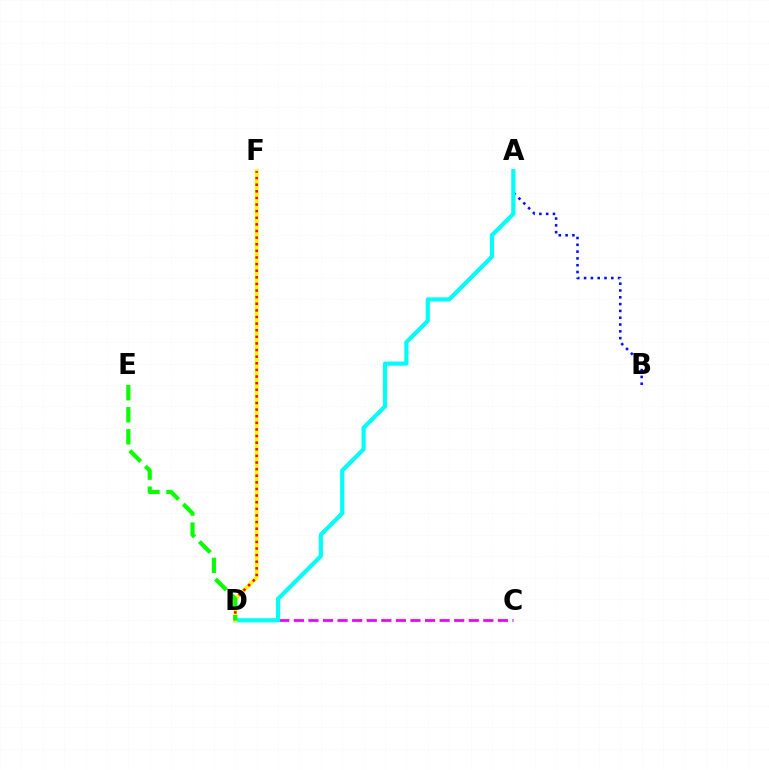{('C', 'D'): [{'color': '#ee00ff', 'line_style': 'dashed', 'thickness': 1.98}], ('A', 'B'): [{'color': '#0010ff', 'line_style': 'dotted', 'thickness': 1.85}], ('A', 'D'): [{'color': '#00fff6', 'line_style': 'solid', 'thickness': 3.0}], ('D', 'F'): [{'color': '#fcf500', 'line_style': 'solid', 'thickness': 2.7}, {'color': '#ff0000', 'line_style': 'dotted', 'thickness': 1.8}], ('D', 'E'): [{'color': '#08ff00', 'line_style': 'dashed', 'thickness': 3.0}]}